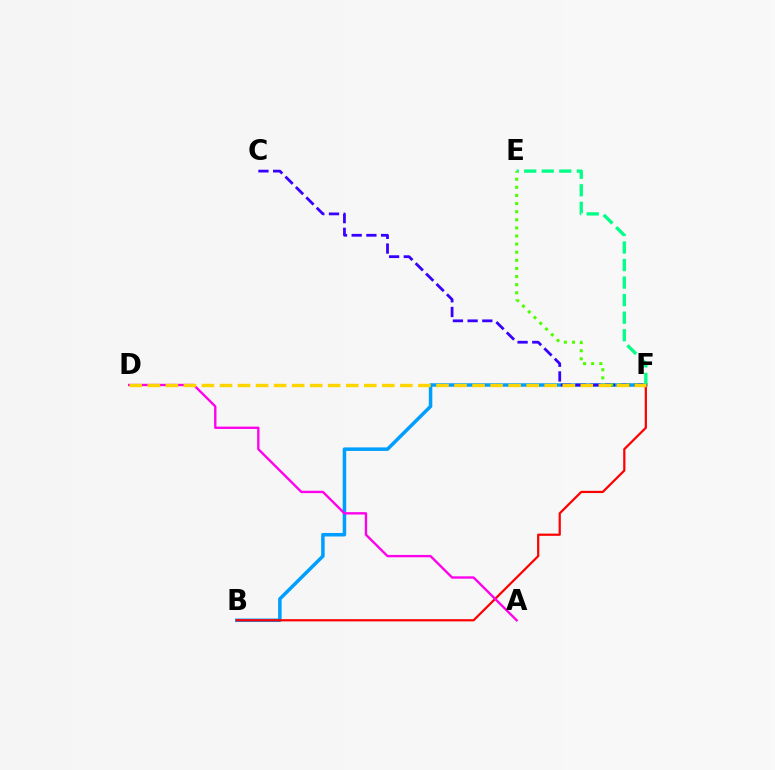{('B', 'F'): [{'color': '#009eff', 'line_style': 'solid', 'thickness': 2.53}, {'color': '#ff0000', 'line_style': 'solid', 'thickness': 1.6}], ('C', 'F'): [{'color': '#3700ff', 'line_style': 'dashed', 'thickness': 2.0}], ('E', 'F'): [{'color': '#00ff86', 'line_style': 'dashed', 'thickness': 2.38}, {'color': '#4fff00', 'line_style': 'dotted', 'thickness': 2.2}], ('A', 'D'): [{'color': '#ff00ed', 'line_style': 'solid', 'thickness': 1.7}], ('D', 'F'): [{'color': '#ffd500', 'line_style': 'dashed', 'thickness': 2.45}]}